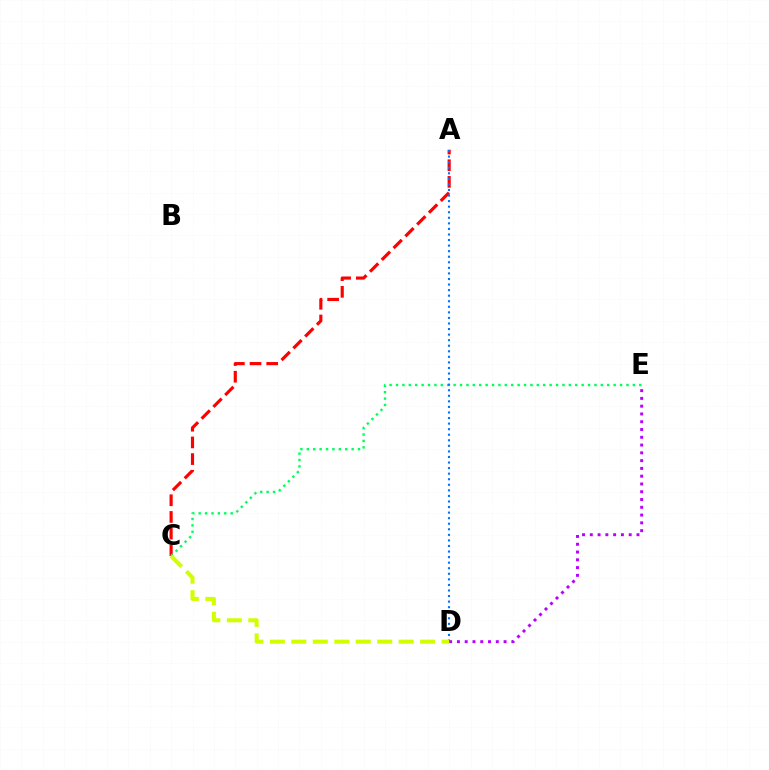{('D', 'E'): [{'color': '#b900ff', 'line_style': 'dotted', 'thickness': 2.11}], ('A', 'C'): [{'color': '#ff0000', 'line_style': 'dashed', 'thickness': 2.27}], ('C', 'E'): [{'color': '#00ff5c', 'line_style': 'dotted', 'thickness': 1.74}], ('A', 'D'): [{'color': '#0074ff', 'line_style': 'dotted', 'thickness': 1.51}], ('C', 'D'): [{'color': '#d1ff00', 'line_style': 'dashed', 'thickness': 2.92}]}